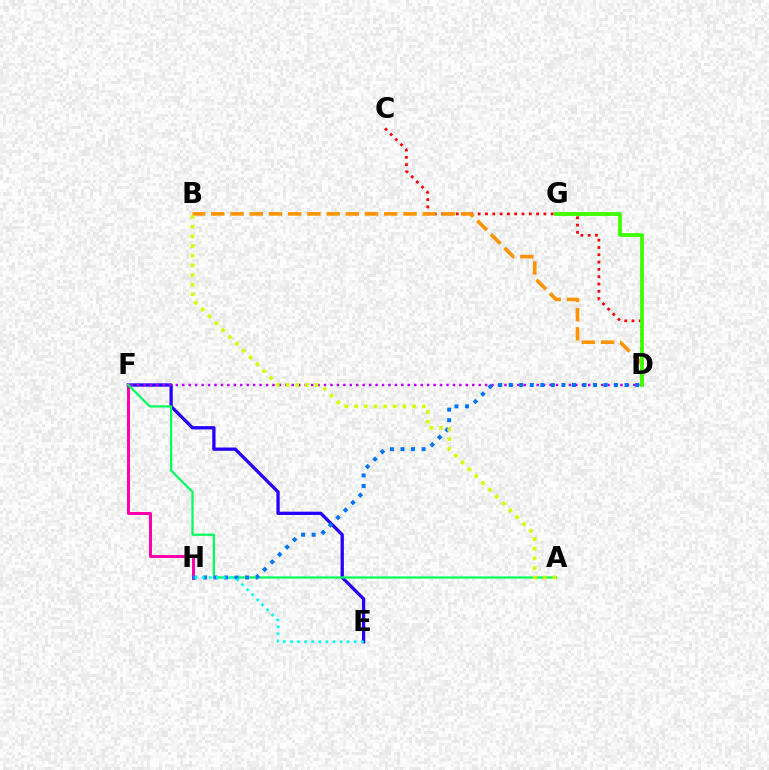{('E', 'F'): [{'color': '#2500ff', 'line_style': 'solid', 'thickness': 2.37}], ('D', 'F'): [{'color': '#b900ff', 'line_style': 'dotted', 'thickness': 1.75}], ('F', 'H'): [{'color': '#ff00ac', 'line_style': 'solid', 'thickness': 2.16}], ('A', 'F'): [{'color': '#00ff5c', 'line_style': 'solid', 'thickness': 1.6}], ('C', 'D'): [{'color': '#ff0000', 'line_style': 'dotted', 'thickness': 1.98}], ('B', 'D'): [{'color': '#ff9400', 'line_style': 'dashed', 'thickness': 2.61}], ('D', 'H'): [{'color': '#0074ff', 'line_style': 'dotted', 'thickness': 2.86}], ('E', 'H'): [{'color': '#00fff6', 'line_style': 'dotted', 'thickness': 1.92}], ('A', 'B'): [{'color': '#d1ff00', 'line_style': 'dotted', 'thickness': 2.63}], ('D', 'G'): [{'color': '#3dff00', 'line_style': 'solid', 'thickness': 2.71}]}